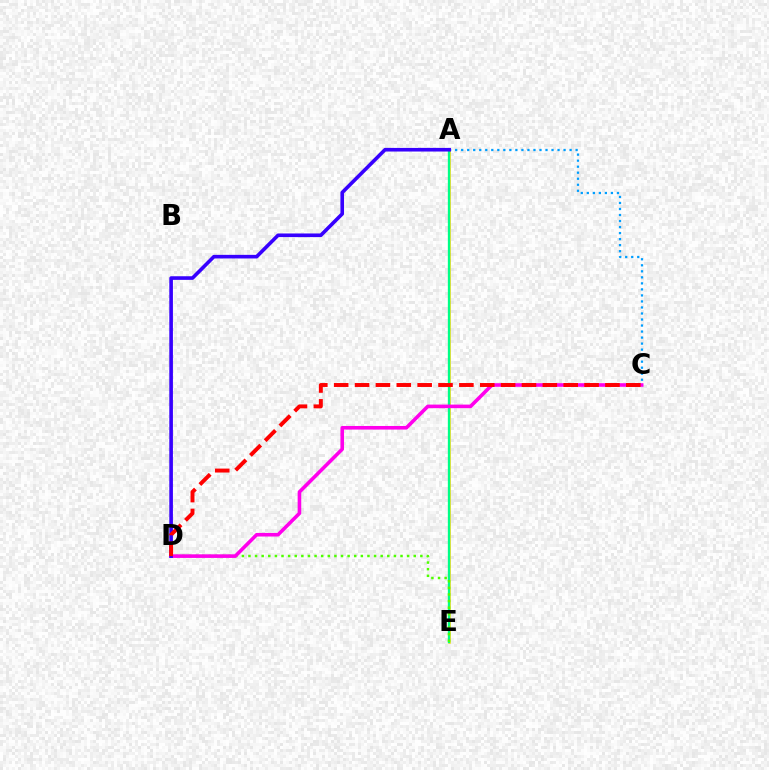{('A', 'E'): [{'color': '#ffd500', 'line_style': 'solid', 'thickness': 1.82}, {'color': '#00ff86', 'line_style': 'solid', 'thickness': 1.67}], ('D', 'E'): [{'color': '#4fff00', 'line_style': 'dotted', 'thickness': 1.8}], ('A', 'C'): [{'color': '#009eff', 'line_style': 'dotted', 'thickness': 1.64}], ('C', 'D'): [{'color': '#ff00ed', 'line_style': 'solid', 'thickness': 2.59}, {'color': '#ff0000', 'line_style': 'dashed', 'thickness': 2.83}], ('A', 'D'): [{'color': '#3700ff', 'line_style': 'solid', 'thickness': 2.61}]}